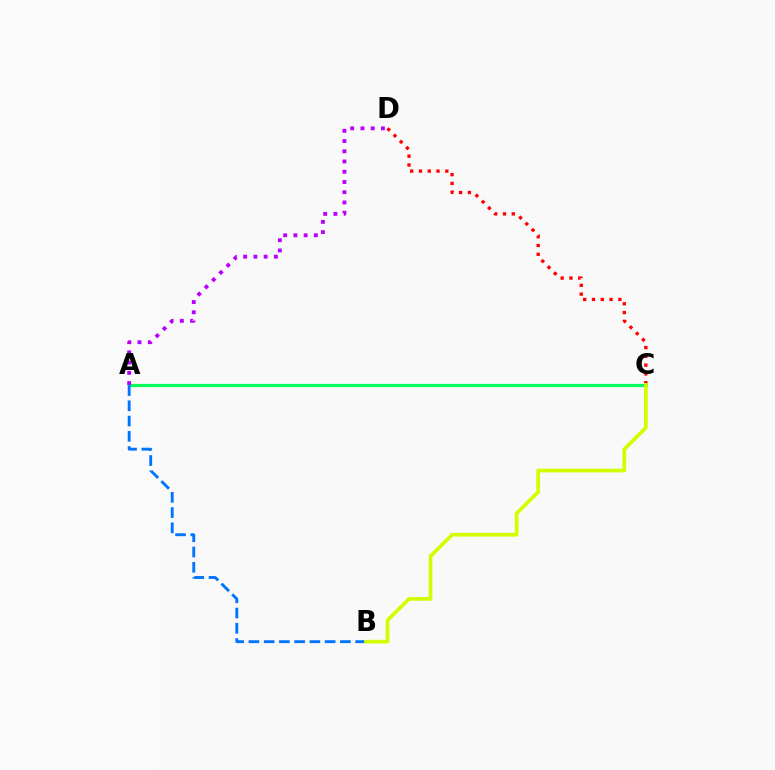{('A', 'C'): [{'color': '#00ff5c', 'line_style': 'solid', 'thickness': 2.29}], ('A', 'D'): [{'color': '#b900ff', 'line_style': 'dotted', 'thickness': 2.78}], ('A', 'B'): [{'color': '#0074ff', 'line_style': 'dashed', 'thickness': 2.07}], ('C', 'D'): [{'color': '#ff0000', 'line_style': 'dotted', 'thickness': 2.39}], ('B', 'C'): [{'color': '#d1ff00', 'line_style': 'solid', 'thickness': 2.68}]}